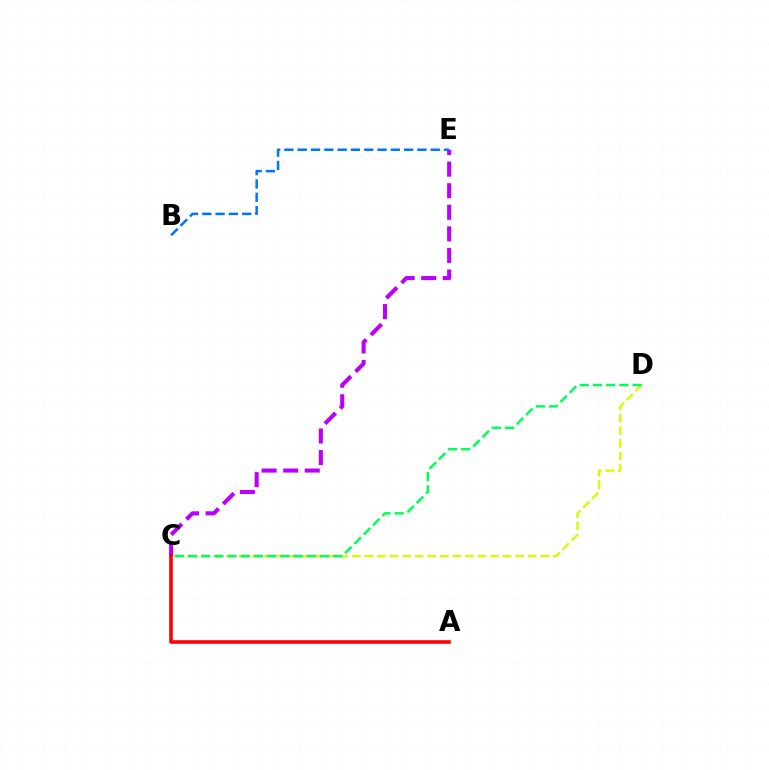{('C', 'D'): [{'color': '#d1ff00', 'line_style': 'dashed', 'thickness': 1.71}, {'color': '#00ff5c', 'line_style': 'dashed', 'thickness': 1.79}], ('C', 'E'): [{'color': '#b900ff', 'line_style': 'dashed', 'thickness': 2.93}], ('B', 'E'): [{'color': '#0074ff', 'line_style': 'dashed', 'thickness': 1.81}], ('A', 'C'): [{'color': '#ff0000', 'line_style': 'solid', 'thickness': 2.59}]}